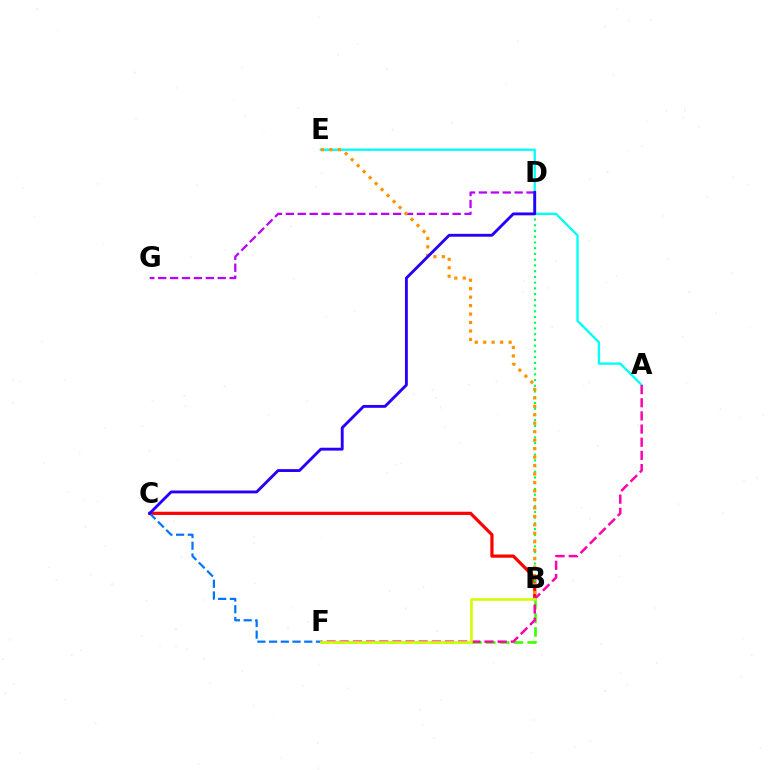{('B', 'C'): [{'color': '#ff0000', 'line_style': 'solid', 'thickness': 2.31}], ('D', 'G'): [{'color': '#b900ff', 'line_style': 'dashed', 'thickness': 1.62}], ('B', 'F'): [{'color': '#3dff00', 'line_style': 'dashed', 'thickness': 1.88}, {'color': '#d1ff00', 'line_style': 'solid', 'thickness': 1.88}], ('B', 'D'): [{'color': '#00ff5c', 'line_style': 'dotted', 'thickness': 1.56}], ('A', 'E'): [{'color': '#00fff6', 'line_style': 'solid', 'thickness': 1.67}], ('B', 'E'): [{'color': '#ff9400', 'line_style': 'dotted', 'thickness': 2.3}], ('C', 'F'): [{'color': '#0074ff', 'line_style': 'dashed', 'thickness': 1.59}], ('A', 'F'): [{'color': '#ff00ac', 'line_style': 'dashed', 'thickness': 1.79}], ('C', 'D'): [{'color': '#2500ff', 'line_style': 'solid', 'thickness': 2.06}]}